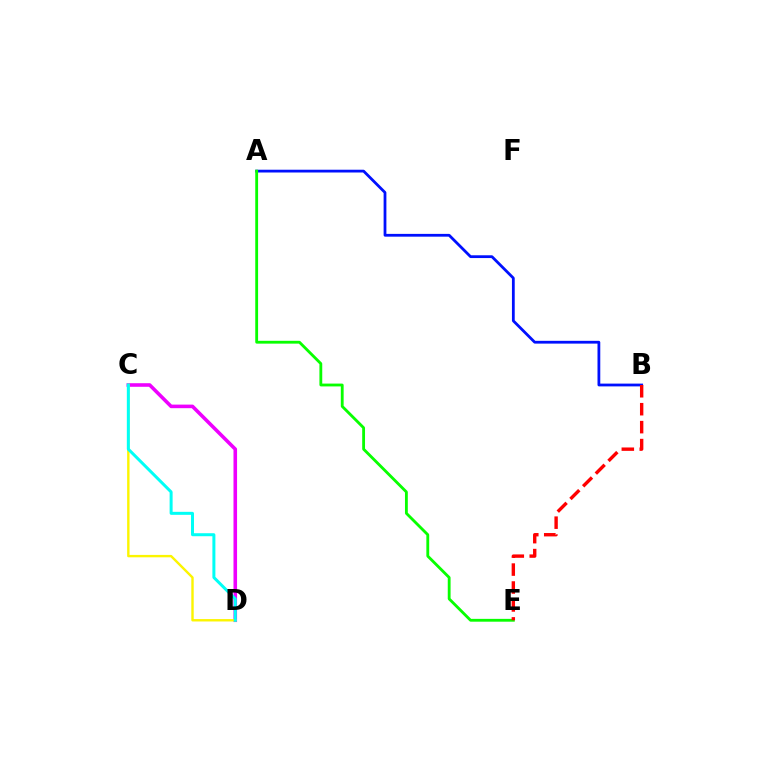{('A', 'B'): [{'color': '#0010ff', 'line_style': 'solid', 'thickness': 2.0}], ('C', 'D'): [{'color': '#ee00ff', 'line_style': 'solid', 'thickness': 2.58}, {'color': '#fcf500', 'line_style': 'solid', 'thickness': 1.73}, {'color': '#00fff6', 'line_style': 'solid', 'thickness': 2.16}], ('A', 'E'): [{'color': '#08ff00', 'line_style': 'solid', 'thickness': 2.04}], ('B', 'E'): [{'color': '#ff0000', 'line_style': 'dashed', 'thickness': 2.44}]}